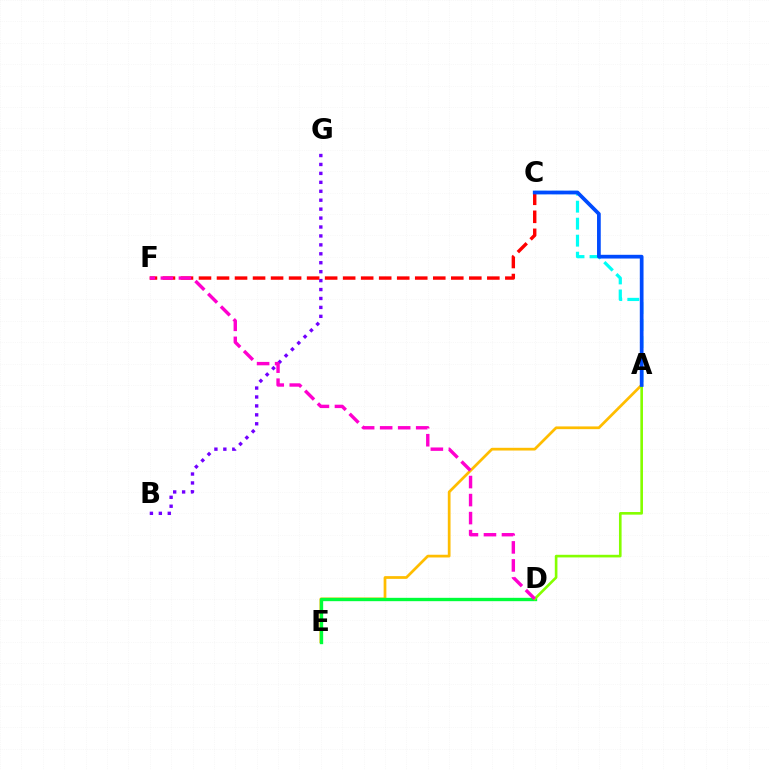{('A', 'E'): [{'color': '#ffbd00', 'line_style': 'solid', 'thickness': 1.97}], ('D', 'E'): [{'color': '#00ff39', 'line_style': 'solid', 'thickness': 2.42}], ('A', 'C'): [{'color': '#00fff6', 'line_style': 'dashed', 'thickness': 2.31}, {'color': '#004bff', 'line_style': 'solid', 'thickness': 2.69}], ('C', 'F'): [{'color': '#ff0000', 'line_style': 'dashed', 'thickness': 2.45}], ('B', 'G'): [{'color': '#7200ff', 'line_style': 'dotted', 'thickness': 2.43}], ('A', 'D'): [{'color': '#84ff00', 'line_style': 'solid', 'thickness': 1.89}], ('D', 'F'): [{'color': '#ff00cf', 'line_style': 'dashed', 'thickness': 2.45}]}